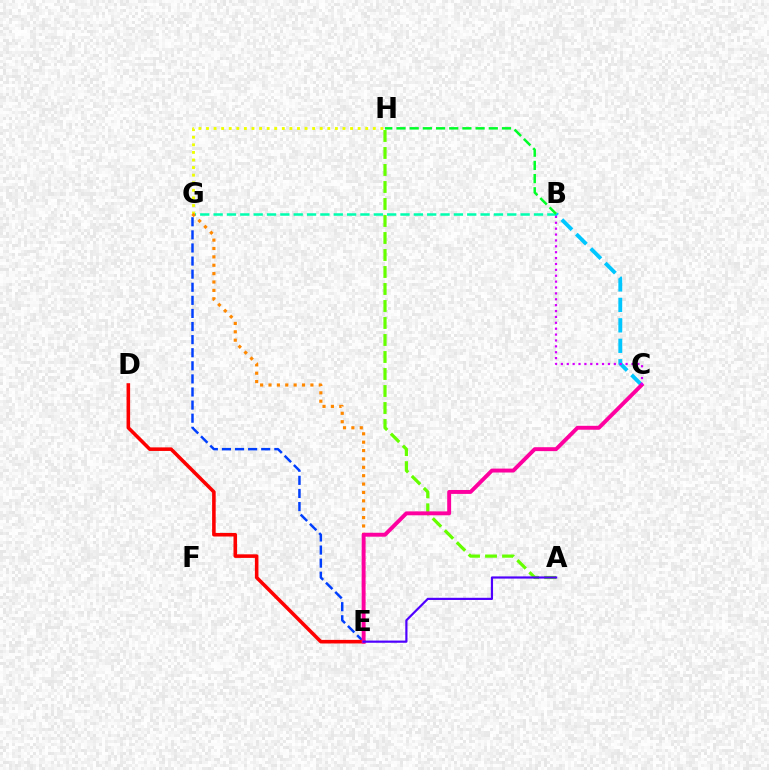{('B', 'G'): [{'color': '#00ffaf', 'line_style': 'dashed', 'thickness': 1.81}], ('E', 'G'): [{'color': '#003fff', 'line_style': 'dashed', 'thickness': 1.78}, {'color': '#ff8800', 'line_style': 'dotted', 'thickness': 2.28}], ('B', 'C'): [{'color': '#00c7ff', 'line_style': 'dashed', 'thickness': 2.78}, {'color': '#d600ff', 'line_style': 'dotted', 'thickness': 1.6}], ('G', 'H'): [{'color': '#eeff00', 'line_style': 'dotted', 'thickness': 2.06}], ('A', 'H'): [{'color': '#66ff00', 'line_style': 'dashed', 'thickness': 2.31}], ('D', 'E'): [{'color': '#ff0000', 'line_style': 'solid', 'thickness': 2.57}], ('C', 'E'): [{'color': '#ff00a0', 'line_style': 'solid', 'thickness': 2.82}], ('A', 'E'): [{'color': '#4f00ff', 'line_style': 'solid', 'thickness': 1.58}], ('B', 'H'): [{'color': '#00ff27', 'line_style': 'dashed', 'thickness': 1.79}]}